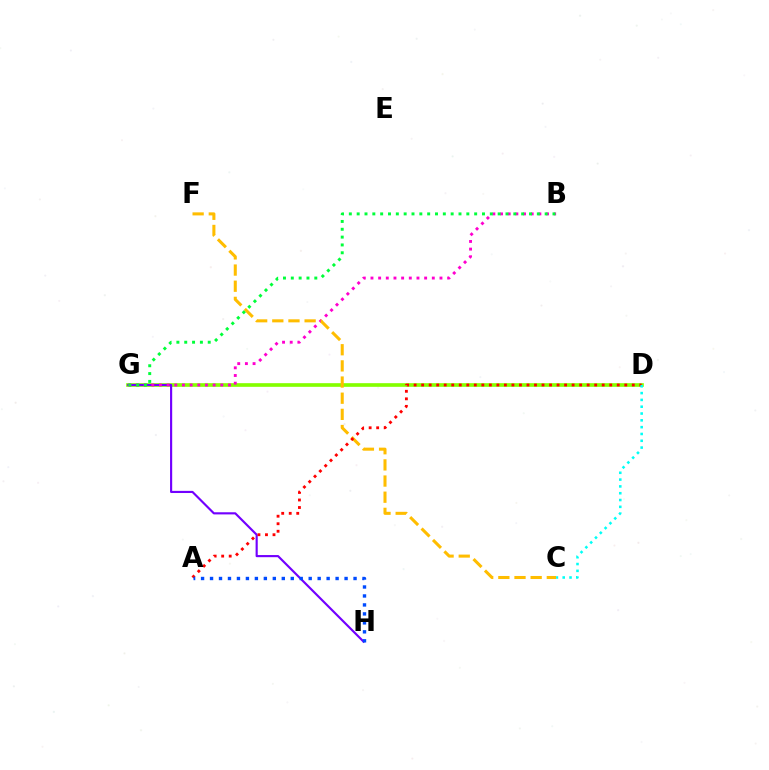{('D', 'G'): [{'color': '#84ff00', 'line_style': 'solid', 'thickness': 2.63}], ('G', 'H'): [{'color': '#7200ff', 'line_style': 'solid', 'thickness': 1.54}], ('B', 'G'): [{'color': '#ff00cf', 'line_style': 'dotted', 'thickness': 2.08}, {'color': '#00ff39', 'line_style': 'dotted', 'thickness': 2.13}], ('C', 'F'): [{'color': '#ffbd00', 'line_style': 'dashed', 'thickness': 2.19}], ('A', 'D'): [{'color': '#ff0000', 'line_style': 'dotted', 'thickness': 2.04}], ('C', 'D'): [{'color': '#00fff6', 'line_style': 'dotted', 'thickness': 1.85}], ('A', 'H'): [{'color': '#004bff', 'line_style': 'dotted', 'thickness': 2.44}]}